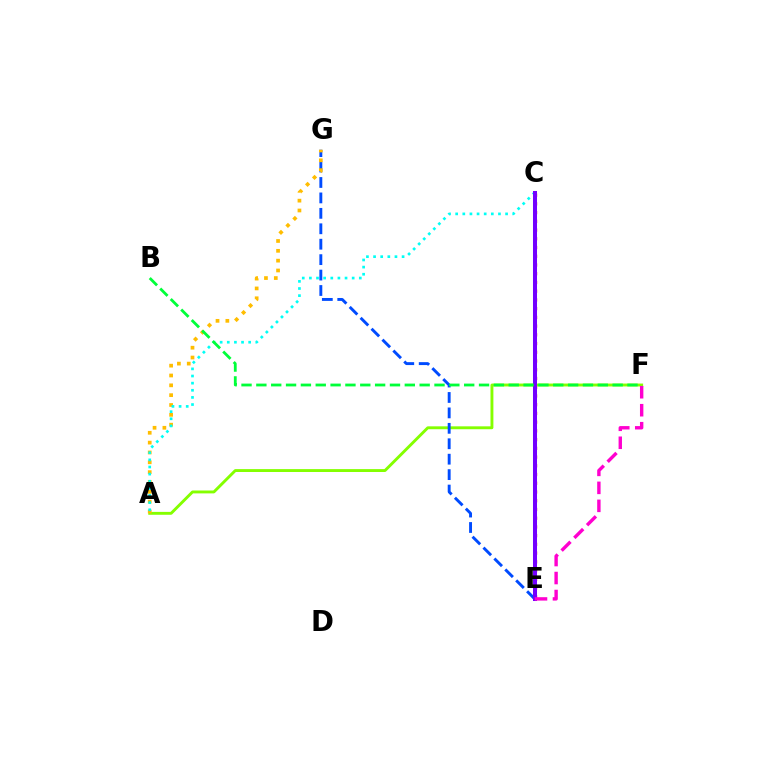{('C', 'E'): [{'color': '#ff0000', 'line_style': 'dotted', 'thickness': 2.37}, {'color': '#7200ff', 'line_style': 'solid', 'thickness': 2.9}], ('A', 'F'): [{'color': '#84ff00', 'line_style': 'solid', 'thickness': 2.08}], ('E', 'G'): [{'color': '#004bff', 'line_style': 'dashed', 'thickness': 2.1}], ('A', 'G'): [{'color': '#ffbd00', 'line_style': 'dotted', 'thickness': 2.67}], ('A', 'C'): [{'color': '#00fff6', 'line_style': 'dotted', 'thickness': 1.94}], ('E', 'F'): [{'color': '#ff00cf', 'line_style': 'dashed', 'thickness': 2.44}], ('B', 'F'): [{'color': '#00ff39', 'line_style': 'dashed', 'thickness': 2.02}]}